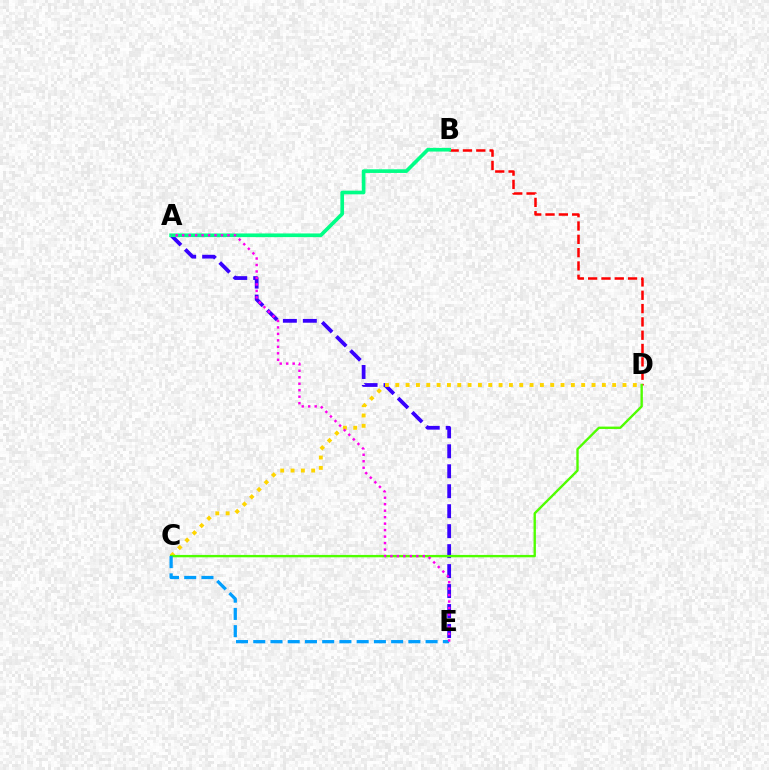{('A', 'E'): [{'color': '#3700ff', 'line_style': 'dashed', 'thickness': 2.71}, {'color': '#ff00ed', 'line_style': 'dotted', 'thickness': 1.76}], ('B', 'D'): [{'color': '#ff0000', 'line_style': 'dashed', 'thickness': 1.81}], ('C', 'D'): [{'color': '#ffd500', 'line_style': 'dotted', 'thickness': 2.81}, {'color': '#4fff00', 'line_style': 'solid', 'thickness': 1.71}], ('A', 'B'): [{'color': '#00ff86', 'line_style': 'solid', 'thickness': 2.64}], ('C', 'E'): [{'color': '#009eff', 'line_style': 'dashed', 'thickness': 2.34}]}